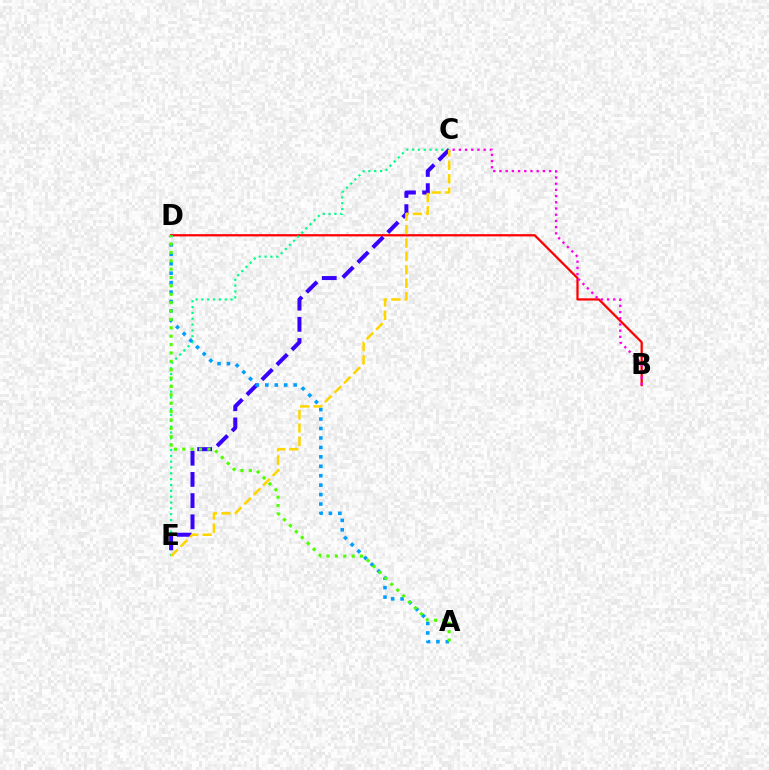{('B', 'D'): [{'color': '#ff0000', 'line_style': 'solid', 'thickness': 1.63}], ('C', 'E'): [{'color': '#00ff86', 'line_style': 'dotted', 'thickness': 1.59}, {'color': '#3700ff', 'line_style': 'dashed', 'thickness': 2.88}, {'color': '#ffd500', 'line_style': 'dashed', 'thickness': 1.82}], ('A', 'D'): [{'color': '#009eff', 'line_style': 'dotted', 'thickness': 2.57}, {'color': '#4fff00', 'line_style': 'dotted', 'thickness': 2.28}], ('B', 'C'): [{'color': '#ff00ed', 'line_style': 'dotted', 'thickness': 1.69}]}